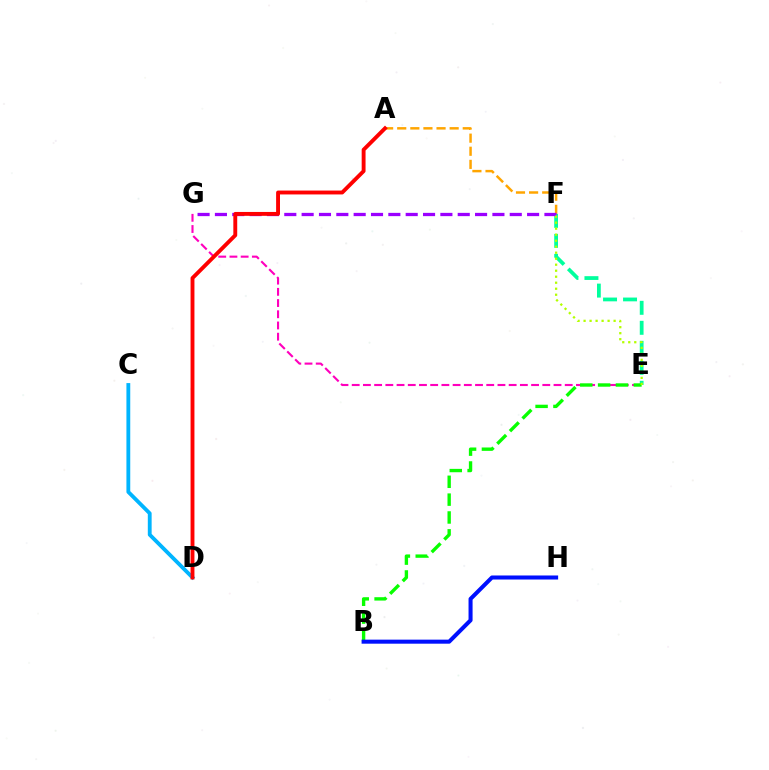{('E', 'F'): [{'color': '#00ff9d', 'line_style': 'dashed', 'thickness': 2.72}, {'color': '#b3ff00', 'line_style': 'dotted', 'thickness': 1.63}], ('A', 'F'): [{'color': '#ffa500', 'line_style': 'dashed', 'thickness': 1.78}], ('F', 'G'): [{'color': '#9b00ff', 'line_style': 'dashed', 'thickness': 2.36}], ('E', 'G'): [{'color': '#ff00bd', 'line_style': 'dashed', 'thickness': 1.52}], ('C', 'D'): [{'color': '#00b5ff', 'line_style': 'solid', 'thickness': 2.75}], ('B', 'E'): [{'color': '#08ff00', 'line_style': 'dashed', 'thickness': 2.42}], ('B', 'H'): [{'color': '#0010ff', 'line_style': 'solid', 'thickness': 2.91}], ('A', 'D'): [{'color': '#ff0000', 'line_style': 'solid', 'thickness': 2.79}]}